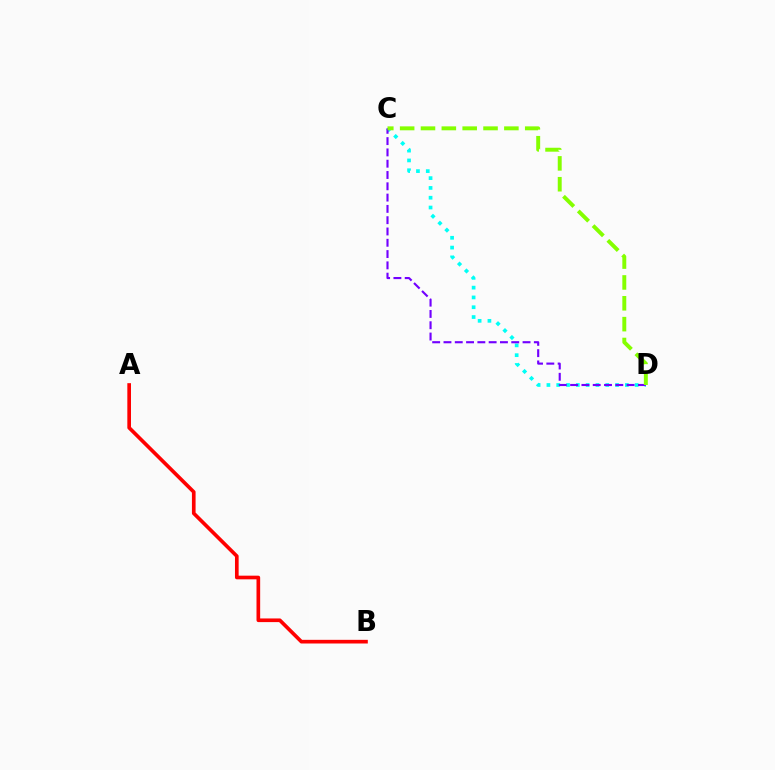{('A', 'B'): [{'color': '#ff0000', 'line_style': 'solid', 'thickness': 2.63}], ('C', 'D'): [{'color': '#00fff6', 'line_style': 'dotted', 'thickness': 2.66}, {'color': '#7200ff', 'line_style': 'dashed', 'thickness': 1.53}, {'color': '#84ff00', 'line_style': 'dashed', 'thickness': 2.83}]}